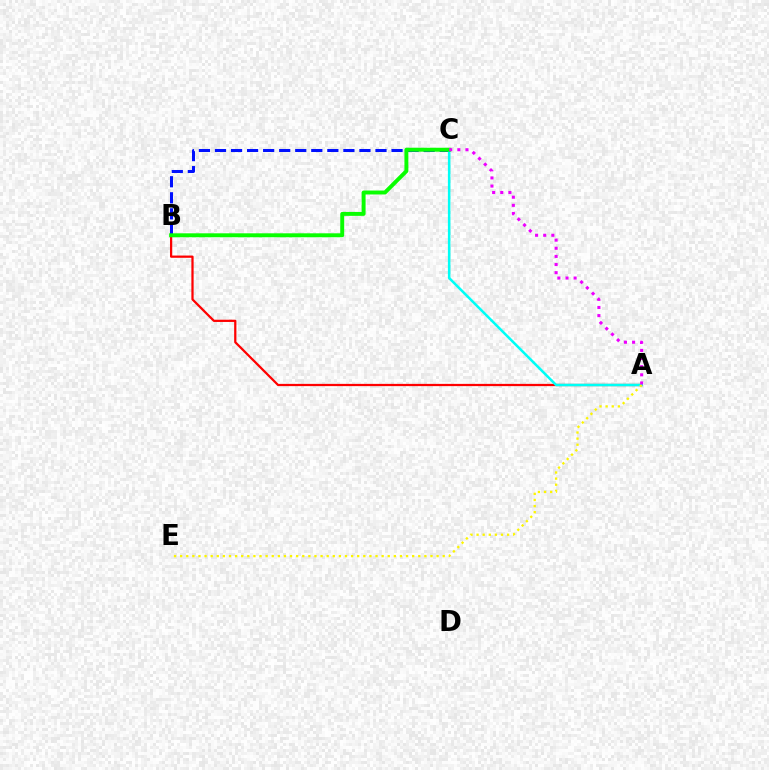{('A', 'B'): [{'color': '#ff0000', 'line_style': 'solid', 'thickness': 1.62}], ('B', 'C'): [{'color': '#0010ff', 'line_style': 'dashed', 'thickness': 2.18}, {'color': '#08ff00', 'line_style': 'solid', 'thickness': 2.83}], ('A', 'C'): [{'color': '#00fff6', 'line_style': 'solid', 'thickness': 1.83}, {'color': '#ee00ff', 'line_style': 'dotted', 'thickness': 2.21}], ('A', 'E'): [{'color': '#fcf500', 'line_style': 'dotted', 'thickness': 1.66}]}